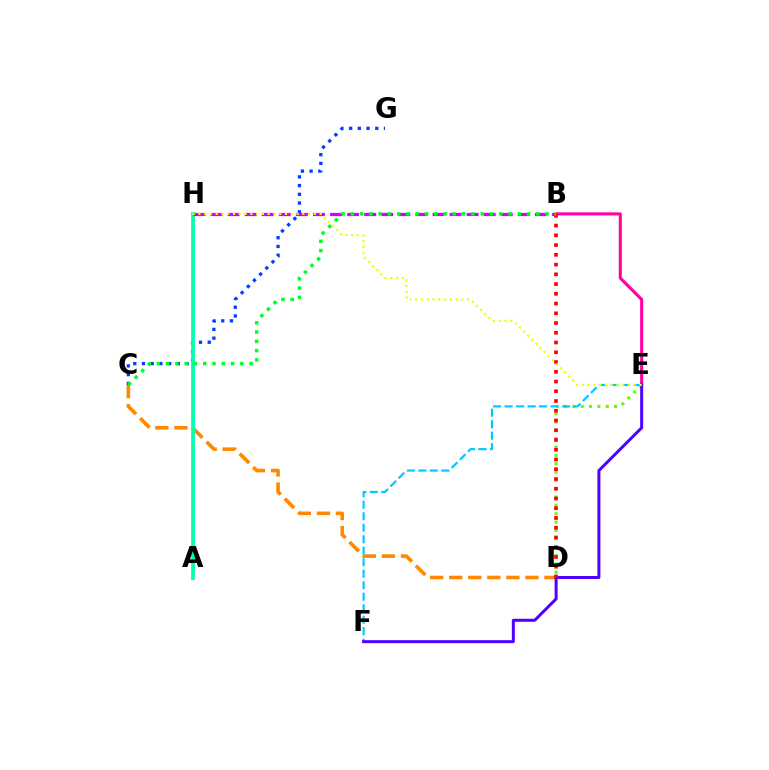{('C', 'D'): [{'color': '#ff8800', 'line_style': 'dashed', 'thickness': 2.59}], ('D', 'E'): [{'color': '#66ff00', 'line_style': 'dotted', 'thickness': 2.27}], ('B', 'E'): [{'color': '#ff00a0', 'line_style': 'solid', 'thickness': 2.2}], ('E', 'F'): [{'color': '#00c7ff', 'line_style': 'dashed', 'thickness': 1.56}, {'color': '#4f00ff', 'line_style': 'solid', 'thickness': 2.16}], ('C', 'G'): [{'color': '#003fff', 'line_style': 'dotted', 'thickness': 2.37}], ('A', 'H'): [{'color': '#00ffaf', 'line_style': 'solid', 'thickness': 2.71}], ('B', 'H'): [{'color': '#d600ff', 'line_style': 'dashed', 'thickness': 2.32}], ('B', 'D'): [{'color': '#ff0000', 'line_style': 'dotted', 'thickness': 2.65}], ('B', 'C'): [{'color': '#00ff27', 'line_style': 'dotted', 'thickness': 2.52}], ('E', 'H'): [{'color': '#eeff00', 'line_style': 'dotted', 'thickness': 1.57}]}